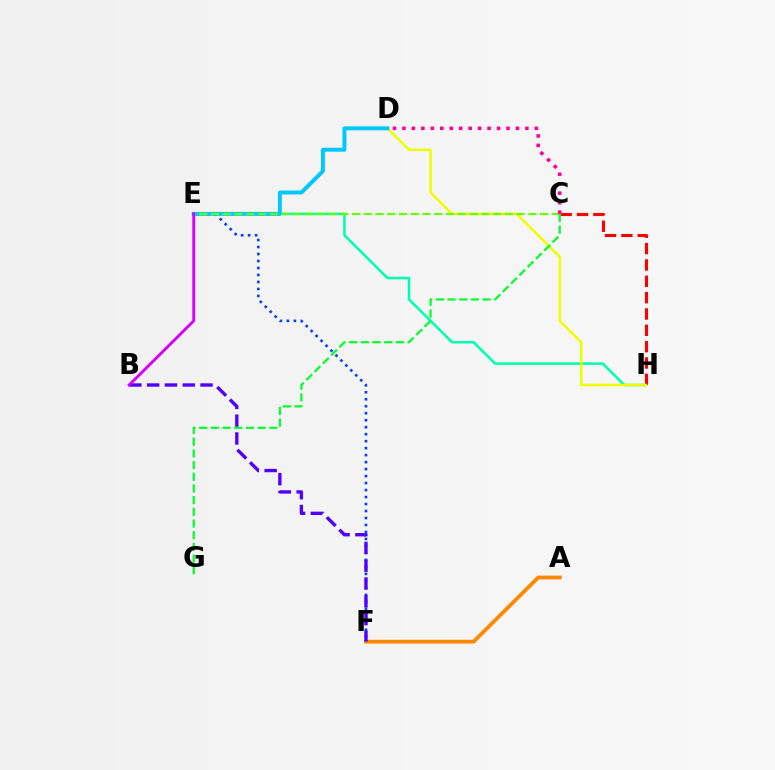{('E', 'H'): [{'color': '#00ffaf', 'line_style': 'solid', 'thickness': 1.83}], ('C', 'H'): [{'color': '#ff0000', 'line_style': 'dashed', 'thickness': 2.22}], ('D', 'H'): [{'color': '#eeff00', 'line_style': 'solid', 'thickness': 1.8}], ('E', 'F'): [{'color': '#003fff', 'line_style': 'dotted', 'thickness': 1.9}], ('D', 'E'): [{'color': '#00c7ff', 'line_style': 'solid', 'thickness': 2.84}], ('A', 'F'): [{'color': '#ff8800', 'line_style': 'solid', 'thickness': 2.74}], ('C', 'E'): [{'color': '#66ff00', 'line_style': 'dashed', 'thickness': 1.6}], ('C', 'D'): [{'color': '#ff00a0', 'line_style': 'dotted', 'thickness': 2.57}], ('B', 'F'): [{'color': '#4f00ff', 'line_style': 'dashed', 'thickness': 2.42}], ('C', 'G'): [{'color': '#00ff27', 'line_style': 'dashed', 'thickness': 1.59}], ('B', 'E'): [{'color': '#d600ff', 'line_style': 'solid', 'thickness': 2.09}]}